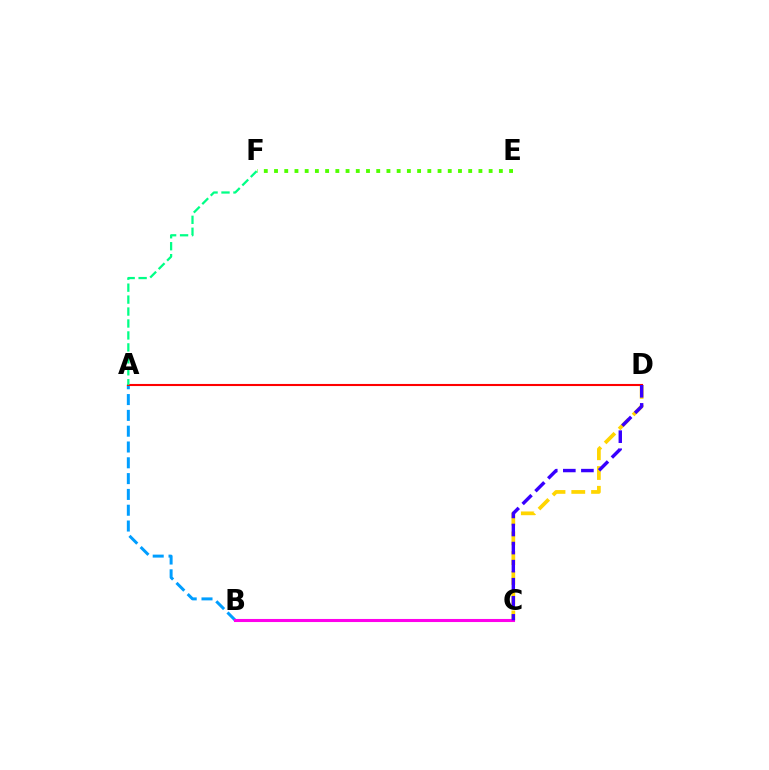{('A', 'B'): [{'color': '#009eff', 'line_style': 'dashed', 'thickness': 2.15}], ('E', 'F'): [{'color': '#4fff00', 'line_style': 'dotted', 'thickness': 2.78}], ('C', 'D'): [{'color': '#ffd500', 'line_style': 'dashed', 'thickness': 2.69}, {'color': '#3700ff', 'line_style': 'dashed', 'thickness': 2.46}], ('A', 'D'): [{'color': '#ff0000', 'line_style': 'solid', 'thickness': 1.5}], ('B', 'C'): [{'color': '#ff00ed', 'line_style': 'solid', 'thickness': 2.21}], ('A', 'F'): [{'color': '#00ff86', 'line_style': 'dashed', 'thickness': 1.62}]}